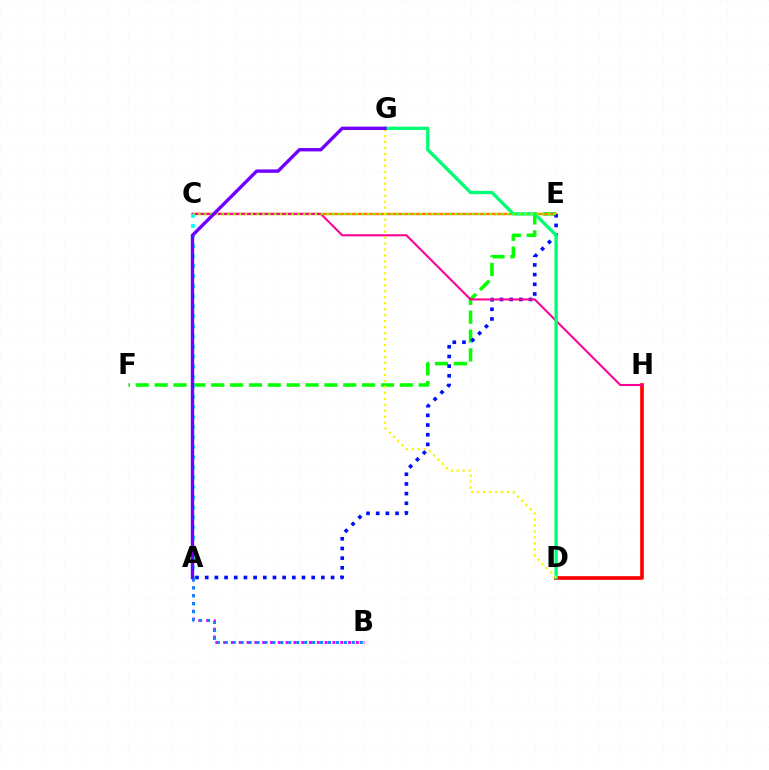{('E', 'F'): [{'color': '#08ff00', 'line_style': 'dashed', 'thickness': 2.56}], ('C', 'E'): [{'color': '#ff7c00', 'line_style': 'solid', 'thickness': 1.74}, {'color': '#84ff00', 'line_style': 'dotted', 'thickness': 1.58}], ('A', 'B'): [{'color': '#ee00ff', 'line_style': 'dotted', 'thickness': 2.12}, {'color': '#008cff', 'line_style': 'dotted', 'thickness': 2.16}], ('D', 'H'): [{'color': '#ff0000', 'line_style': 'solid', 'thickness': 2.63}], ('A', 'E'): [{'color': '#0010ff', 'line_style': 'dotted', 'thickness': 2.63}], ('C', 'H'): [{'color': '#ff0094', 'line_style': 'solid', 'thickness': 1.5}], ('A', 'C'): [{'color': '#00fff6', 'line_style': 'dotted', 'thickness': 2.73}], ('D', 'G'): [{'color': '#00ff74', 'line_style': 'solid', 'thickness': 2.38}, {'color': '#fcf500', 'line_style': 'dotted', 'thickness': 1.62}], ('A', 'G'): [{'color': '#7200ff', 'line_style': 'solid', 'thickness': 2.44}]}